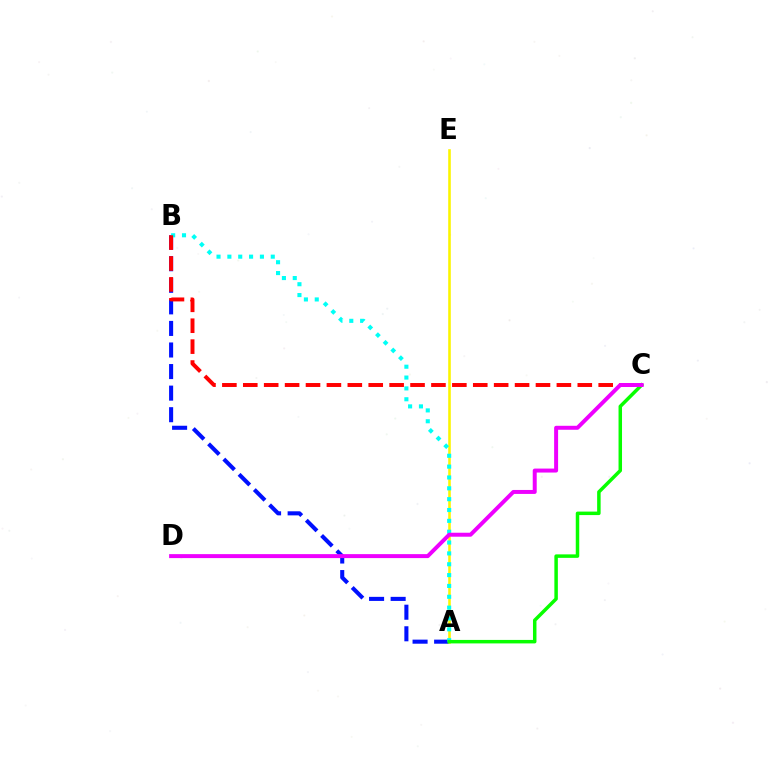{('A', 'B'): [{'color': '#0010ff', 'line_style': 'dashed', 'thickness': 2.93}, {'color': '#00fff6', 'line_style': 'dotted', 'thickness': 2.95}], ('A', 'E'): [{'color': '#fcf500', 'line_style': 'solid', 'thickness': 1.87}], ('A', 'C'): [{'color': '#08ff00', 'line_style': 'solid', 'thickness': 2.51}], ('B', 'C'): [{'color': '#ff0000', 'line_style': 'dashed', 'thickness': 2.84}], ('C', 'D'): [{'color': '#ee00ff', 'line_style': 'solid', 'thickness': 2.86}]}